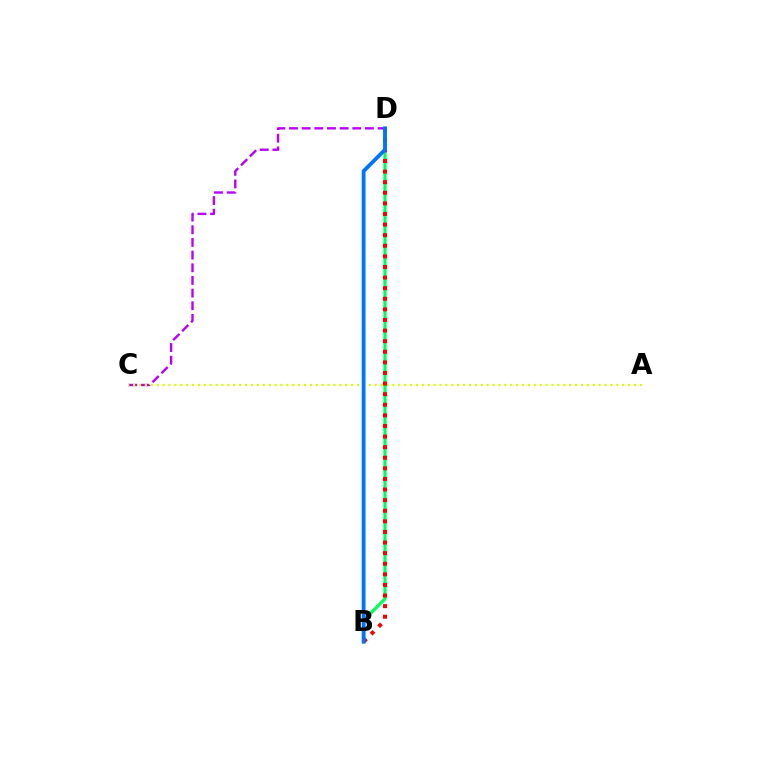{('C', 'D'): [{'color': '#b900ff', 'line_style': 'dashed', 'thickness': 1.72}], ('A', 'C'): [{'color': '#d1ff00', 'line_style': 'dotted', 'thickness': 1.6}], ('B', 'D'): [{'color': '#00ff5c', 'line_style': 'solid', 'thickness': 2.32}, {'color': '#ff0000', 'line_style': 'dotted', 'thickness': 2.88}, {'color': '#0074ff', 'line_style': 'solid', 'thickness': 2.74}]}